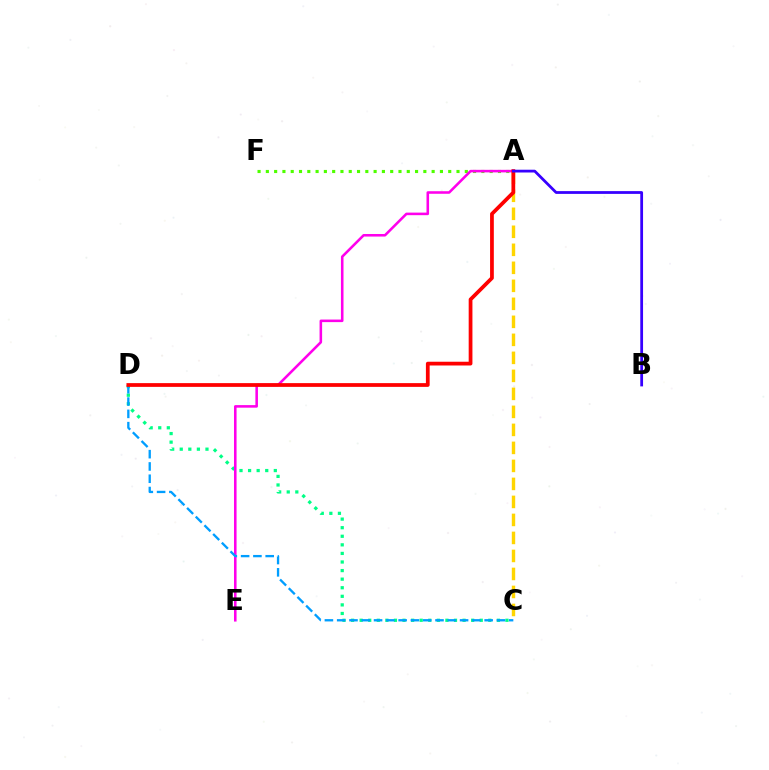{('C', 'D'): [{'color': '#00ff86', 'line_style': 'dotted', 'thickness': 2.33}, {'color': '#009eff', 'line_style': 'dashed', 'thickness': 1.67}], ('A', 'F'): [{'color': '#4fff00', 'line_style': 'dotted', 'thickness': 2.25}], ('A', 'E'): [{'color': '#ff00ed', 'line_style': 'solid', 'thickness': 1.85}], ('A', 'C'): [{'color': '#ffd500', 'line_style': 'dashed', 'thickness': 2.45}], ('A', 'D'): [{'color': '#ff0000', 'line_style': 'solid', 'thickness': 2.7}], ('A', 'B'): [{'color': '#3700ff', 'line_style': 'solid', 'thickness': 2.0}]}